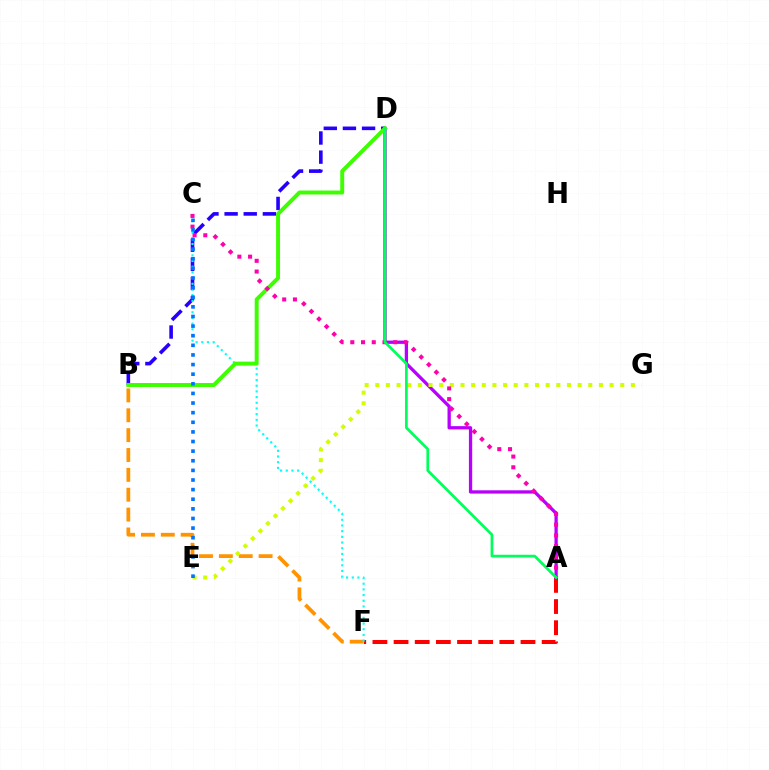{('A', 'F'): [{'color': '#ff0000', 'line_style': 'dashed', 'thickness': 2.87}], ('A', 'D'): [{'color': '#b900ff', 'line_style': 'solid', 'thickness': 2.36}, {'color': '#00ff5c', 'line_style': 'solid', 'thickness': 1.96}], ('B', 'F'): [{'color': '#ff9400', 'line_style': 'dashed', 'thickness': 2.7}], ('B', 'D'): [{'color': '#2500ff', 'line_style': 'dashed', 'thickness': 2.6}, {'color': '#3dff00', 'line_style': 'solid', 'thickness': 2.84}], ('C', 'F'): [{'color': '#00fff6', 'line_style': 'dotted', 'thickness': 1.55}], ('E', 'G'): [{'color': '#d1ff00', 'line_style': 'dotted', 'thickness': 2.89}], ('A', 'C'): [{'color': '#ff00ac', 'line_style': 'dotted', 'thickness': 2.91}], ('C', 'E'): [{'color': '#0074ff', 'line_style': 'dotted', 'thickness': 2.61}]}